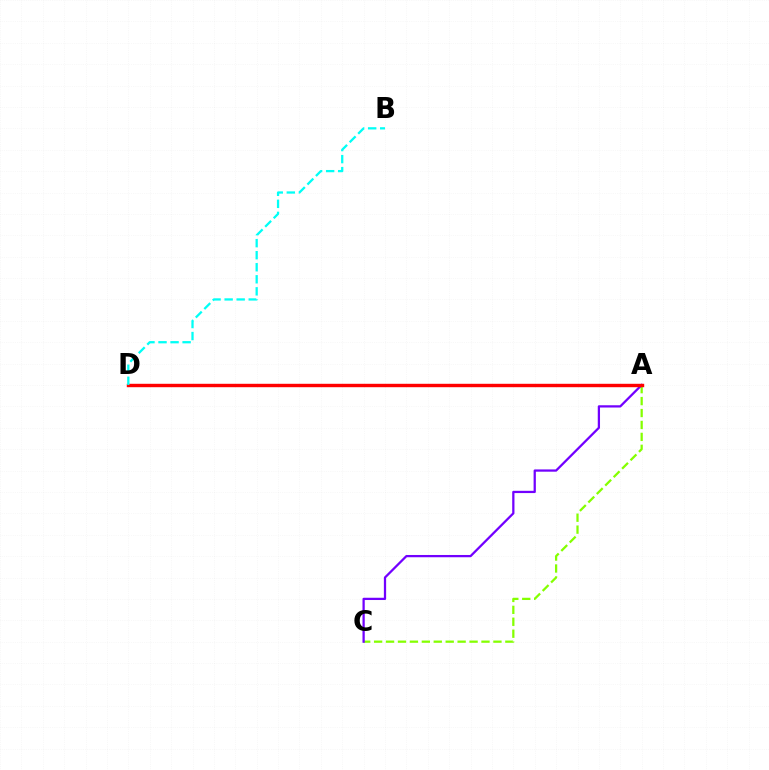{('A', 'C'): [{'color': '#84ff00', 'line_style': 'dashed', 'thickness': 1.62}, {'color': '#7200ff', 'line_style': 'solid', 'thickness': 1.63}], ('A', 'D'): [{'color': '#ff0000', 'line_style': 'solid', 'thickness': 2.46}], ('B', 'D'): [{'color': '#00fff6', 'line_style': 'dashed', 'thickness': 1.64}]}